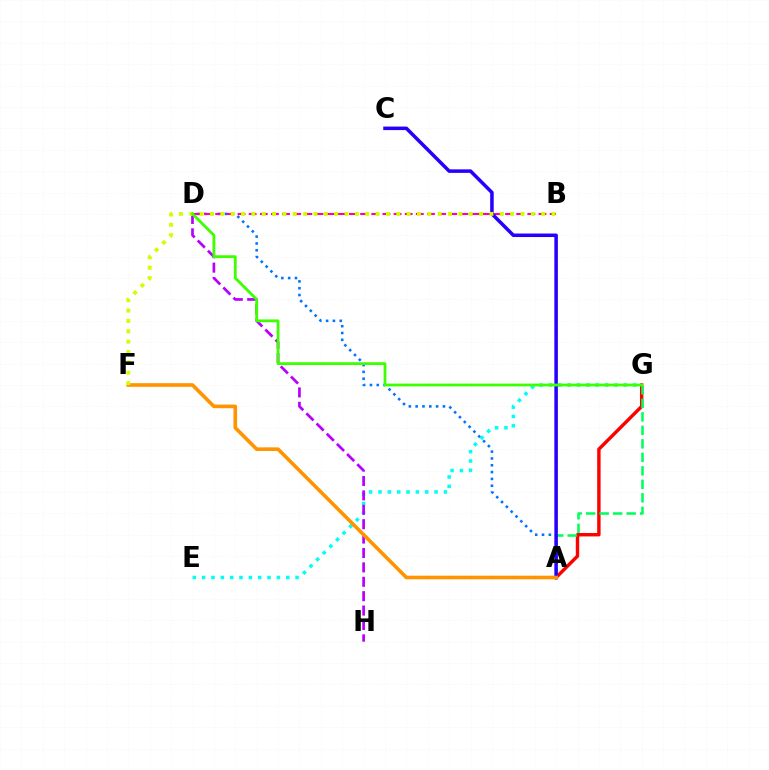{('A', 'G'): [{'color': '#ff0000', 'line_style': 'solid', 'thickness': 2.46}, {'color': '#00ff5c', 'line_style': 'dashed', 'thickness': 1.83}], ('A', 'D'): [{'color': '#0074ff', 'line_style': 'dotted', 'thickness': 1.85}], ('E', 'G'): [{'color': '#00fff6', 'line_style': 'dotted', 'thickness': 2.54}], ('B', 'D'): [{'color': '#ff00ac', 'line_style': 'dashed', 'thickness': 1.51}], ('D', 'H'): [{'color': '#b900ff', 'line_style': 'dashed', 'thickness': 1.96}], ('A', 'C'): [{'color': '#2500ff', 'line_style': 'solid', 'thickness': 2.53}], ('A', 'F'): [{'color': '#ff9400', 'line_style': 'solid', 'thickness': 2.61}], ('B', 'F'): [{'color': '#d1ff00', 'line_style': 'dotted', 'thickness': 2.81}], ('D', 'G'): [{'color': '#3dff00', 'line_style': 'solid', 'thickness': 2.02}]}